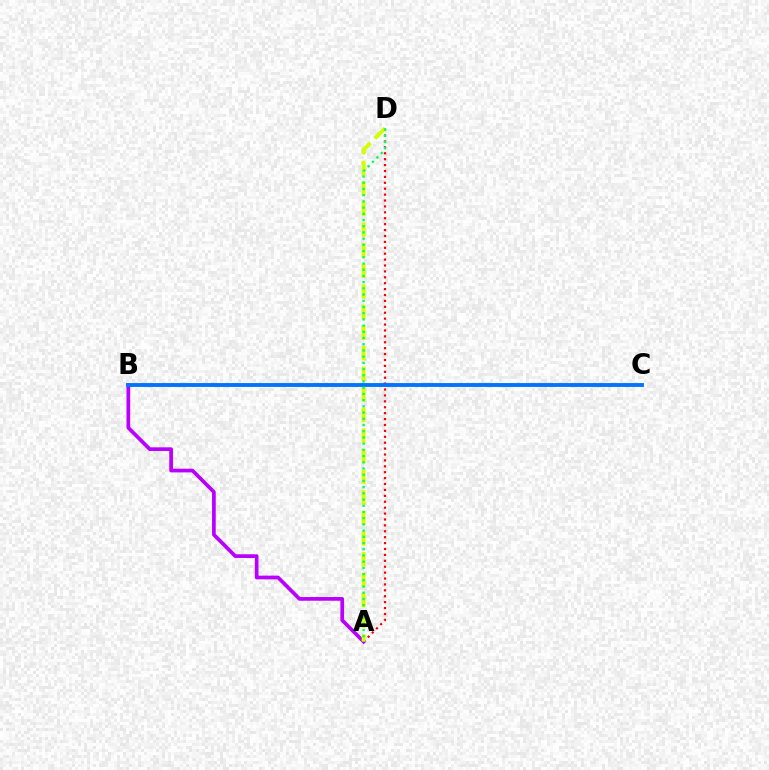{('A', 'D'): [{'color': '#ff0000', 'line_style': 'dotted', 'thickness': 1.6}, {'color': '#d1ff00', 'line_style': 'dashed', 'thickness': 2.8}, {'color': '#00ff5c', 'line_style': 'dotted', 'thickness': 1.69}], ('A', 'B'): [{'color': '#b900ff', 'line_style': 'solid', 'thickness': 2.67}], ('B', 'C'): [{'color': '#0074ff', 'line_style': 'solid', 'thickness': 2.78}]}